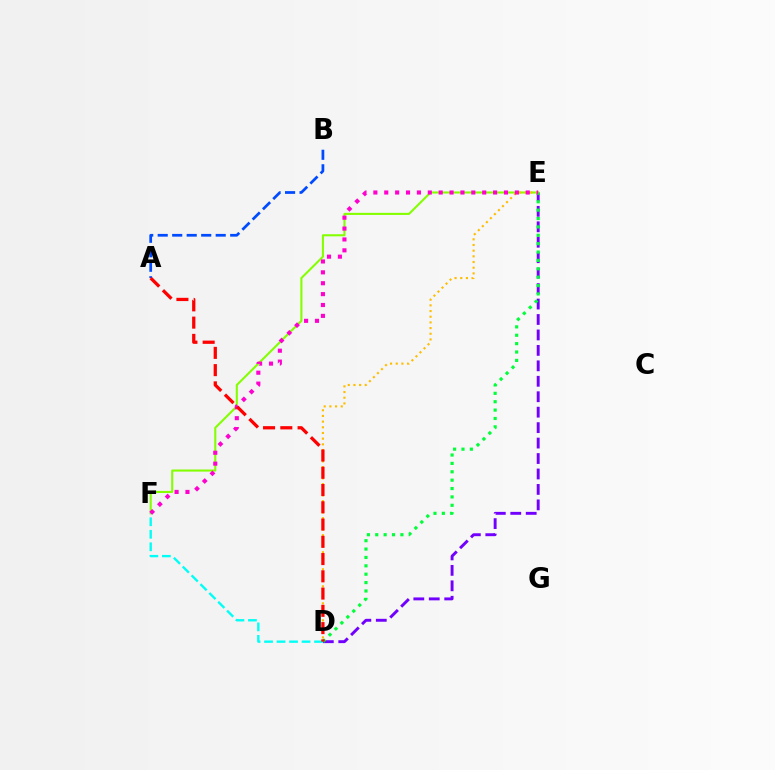{('D', 'E'): [{'color': '#7200ff', 'line_style': 'dashed', 'thickness': 2.1}, {'color': '#00ff39', 'line_style': 'dotted', 'thickness': 2.28}, {'color': '#ffbd00', 'line_style': 'dotted', 'thickness': 1.54}], ('E', 'F'): [{'color': '#84ff00', 'line_style': 'solid', 'thickness': 1.5}, {'color': '#ff00cf', 'line_style': 'dotted', 'thickness': 2.96}], ('D', 'F'): [{'color': '#00fff6', 'line_style': 'dashed', 'thickness': 1.7}], ('A', 'B'): [{'color': '#004bff', 'line_style': 'dashed', 'thickness': 1.97}], ('A', 'D'): [{'color': '#ff0000', 'line_style': 'dashed', 'thickness': 2.34}]}